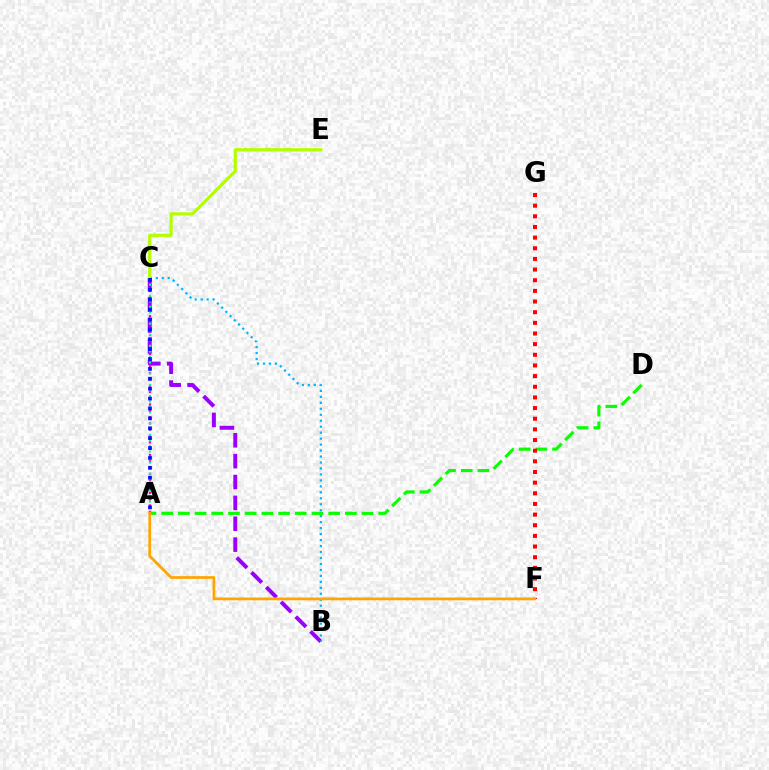{('A', 'D'): [{'color': '#08ff00', 'line_style': 'dashed', 'thickness': 2.27}], ('A', 'C'): [{'color': '#ff00bd', 'line_style': 'dotted', 'thickness': 1.71}, {'color': '#00ff9d', 'line_style': 'dotted', 'thickness': 1.51}, {'color': '#0010ff', 'line_style': 'dotted', 'thickness': 2.69}], ('B', 'C'): [{'color': '#9b00ff', 'line_style': 'dashed', 'thickness': 2.83}, {'color': '#00b5ff', 'line_style': 'dotted', 'thickness': 1.62}], ('C', 'E'): [{'color': '#b3ff00', 'line_style': 'solid', 'thickness': 2.3}], ('F', 'G'): [{'color': '#ff0000', 'line_style': 'dotted', 'thickness': 2.89}], ('A', 'F'): [{'color': '#ffa500', 'line_style': 'solid', 'thickness': 1.97}]}